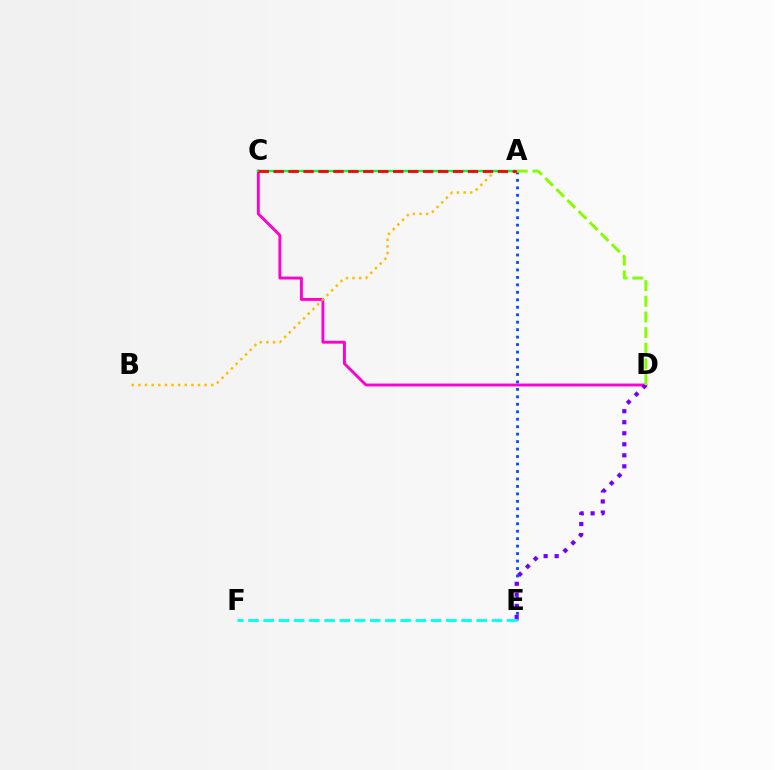{('C', 'D'): [{'color': '#ff00cf', 'line_style': 'solid', 'thickness': 2.07}], ('A', 'E'): [{'color': '#004bff', 'line_style': 'dotted', 'thickness': 2.03}], ('E', 'F'): [{'color': '#00fff6', 'line_style': 'dashed', 'thickness': 2.07}], ('D', 'E'): [{'color': '#7200ff', 'line_style': 'dotted', 'thickness': 3.0}], ('A', 'B'): [{'color': '#ffbd00', 'line_style': 'dotted', 'thickness': 1.8}], ('A', 'C'): [{'color': '#00ff39', 'line_style': 'solid', 'thickness': 1.7}, {'color': '#ff0000', 'line_style': 'dashed', 'thickness': 2.03}], ('A', 'D'): [{'color': '#84ff00', 'line_style': 'dashed', 'thickness': 2.13}]}